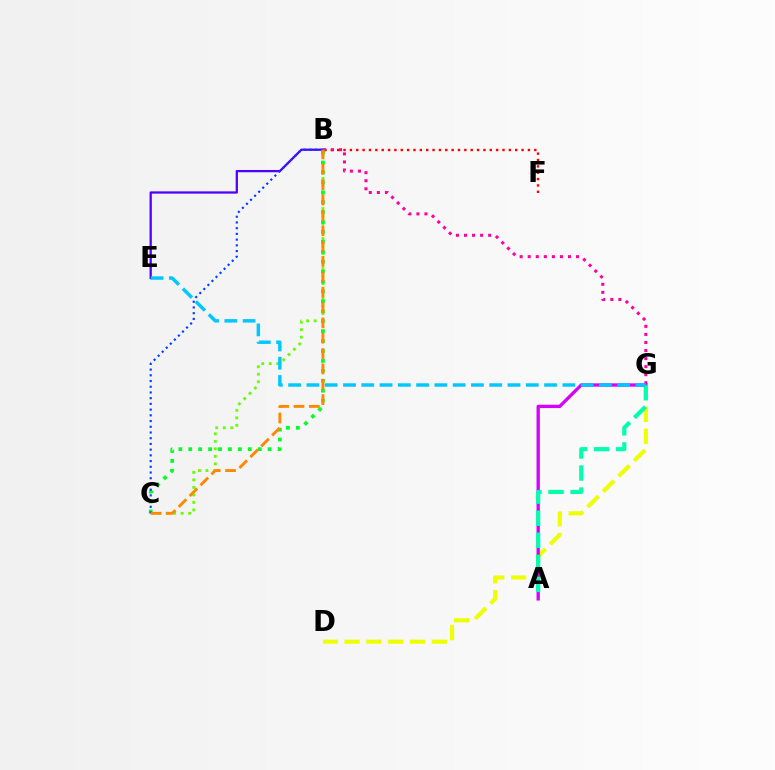{('B', 'C'): [{'color': '#66ff00', 'line_style': 'dotted', 'thickness': 2.04}, {'color': '#00ff27', 'line_style': 'dotted', 'thickness': 2.7}, {'color': '#003fff', 'line_style': 'dotted', 'thickness': 1.55}, {'color': '#ff8800', 'line_style': 'dashed', 'thickness': 2.09}], ('B', 'E'): [{'color': '#4f00ff', 'line_style': 'solid', 'thickness': 1.63}], ('B', 'F'): [{'color': '#ff0000', 'line_style': 'dotted', 'thickness': 1.73}], ('B', 'G'): [{'color': '#ff00a0', 'line_style': 'dotted', 'thickness': 2.19}], ('D', 'G'): [{'color': '#eeff00', 'line_style': 'dashed', 'thickness': 2.96}], ('A', 'G'): [{'color': '#d600ff', 'line_style': 'solid', 'thickness': 2.38}, {'color': '#00ffaf', 'line_style': 'dashed', 'thickness': 3.0}], ('E', 'G'): [{'color': '#00c7ff', 'line_style': 'dashed', 'thickness': 2.48}]}